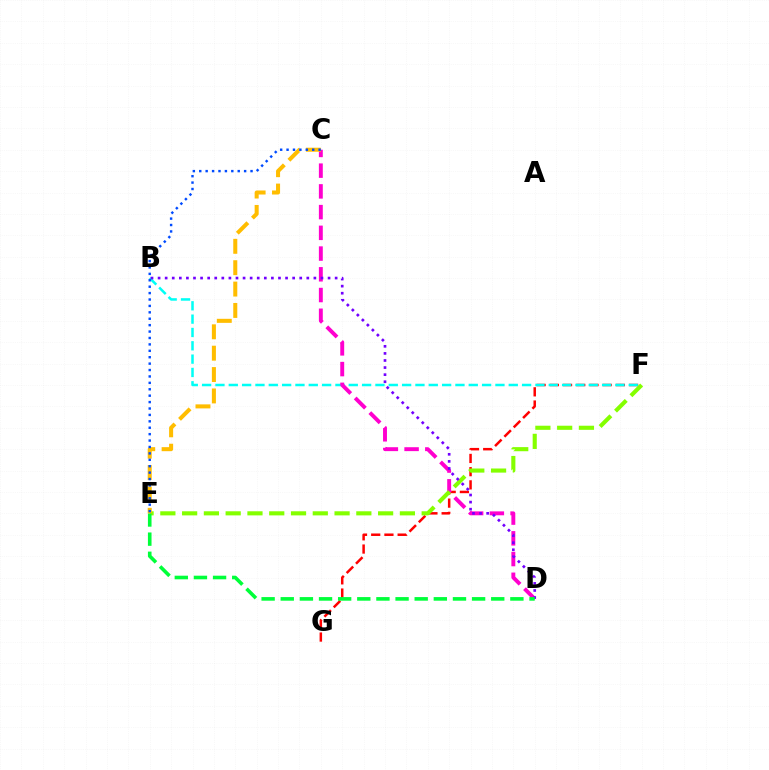{('F', 'G'): [{'color': '#ff0000', 'line_style': 'dashed', 'thickness': 1.8}], ('B', 'F'): [{'color': '#00fff6', 'line_style': 'dashed', 'thickness': 1.81}], ('C', 'D'): [{'color': '#ff00cf', 'line_style': 'dashed', 'thickness': 2.82}], ('E', 'F'): [{'color': '#84ff00', 'line_style': 'dashed', 'thickness': 2.96}], ('B', 'D'): [{'color': '#7200ff', 'line_style': 'dotted', 'thickness': 1.92}], ('D', 'E'): [{'color': '#00ff39', 'line_style': 'dashed', 'thickness': 2.6}], ('C', 'E'): [{'color': '#ffbd00', 'line_style': 'dashed', 'thickness': 2.9}, {'color': '#004bff', 'line_style': 'dotted', 'thickness': 1.74}]}